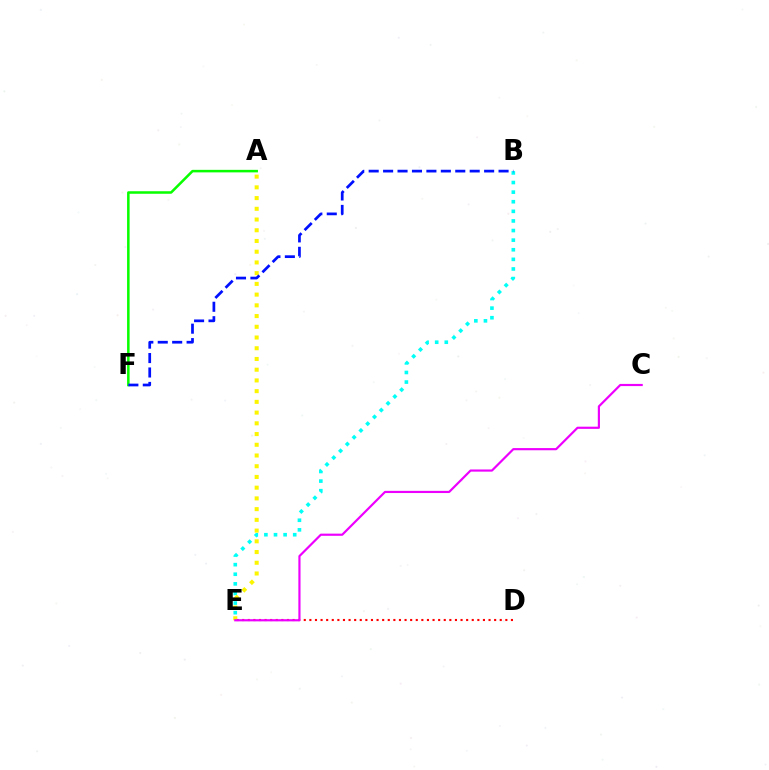{('B', 'E'): [{'color': '#00fff6', 'line_style': 'dotted', 'thickness': 2.61}], ('D', 'E'): [{'color': '#ff0000', 'line_style': 'dotted', 'thickness': 1.52}], ('A', 'E'): [{'color': '#fcf500', 'line_style': 'dotted', 'thickness': 2.91}], ('C', 'E'): [{'color': '#ee00ff', 'line_style': 'solid', 'thickness': 1.57}], ('A', 'F'): [{'color': '#08ff00', 'line_style': 'solid', 'thickness': 1.82}], ('B', 'F'): [{'color': '#0010ff', 'line_style': 'dashed', 'thickness': 1.96}]}